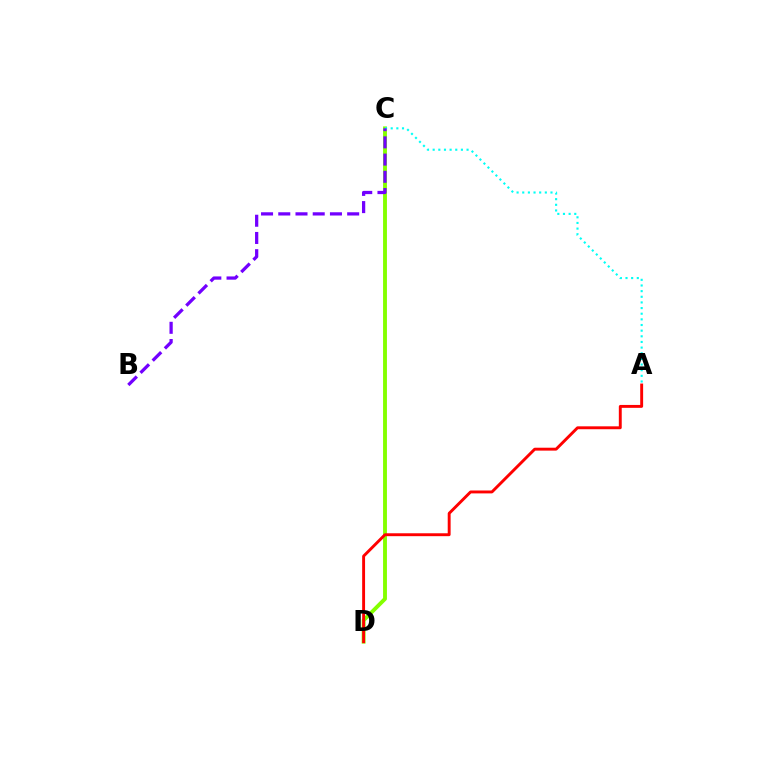{('C', 'D'): [{'color': '#84ff00', 'line_style': 'solid', 'thickness': 2.79}], ('A', 'C'): [{'color': '#00fff6', 'line_style': 'dotted', 'thickness': 1.53}], ('B', 'C'): [{'color': '#7200ff', 'line_style': 'dashed', 'thickness': 2.34}], ('A', 'D'): [{'color': '#ff0000', 'line_style': 'solid', 'thickness': 2.09}]}